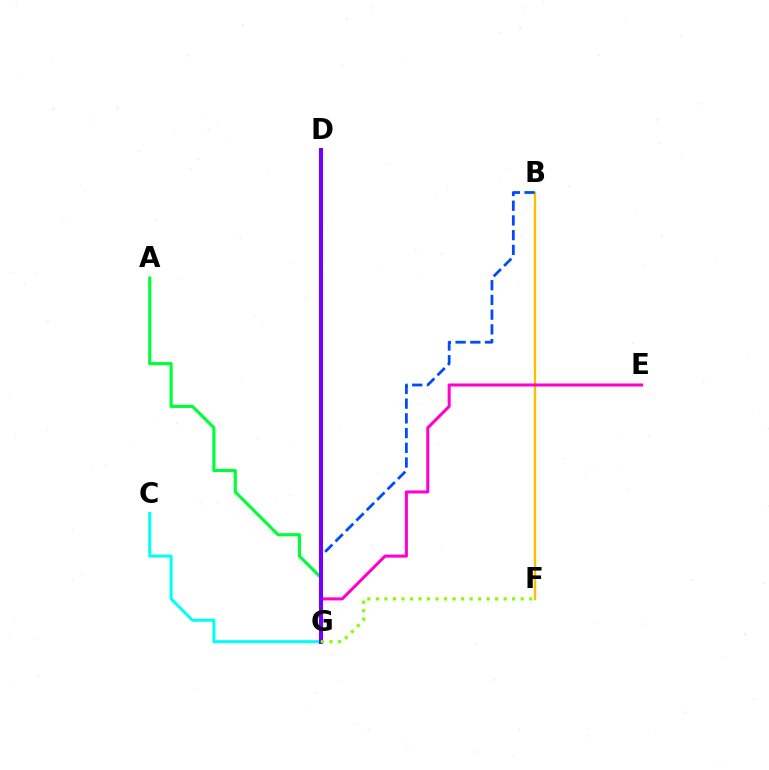{('D', 'G'): [{'color': '#ff0000', 'line_style': 'solid', 'thickness': 1.9}, {'color': '#7200ff', 'line_style': 'solid', 'thickness': 2.93}], ('C', 'G'): [{'color': '#00fff6', 'line_style': 'solid', 'thickness': 2.15}], ('B', 'F'): [{'color': '#ffbd00', 'line_style': 'solid', 'thickness': 1.72}], ('E', 'G'): [{'color': '#ff00cf', 'line_style': 'solid', 'thickness': 2.19}], ('B', 'G'): [{'color': '#004bff', 'line_style': 'dashed', 'thickness': 2.0}], ('A', 'G'): [{'color': '#00ff39', 'line_style': 'solid', 'thickness': 2.26}], ('F', 'G'): [{'color': '#84ff00', 'line_style': 'dotted', 'thickness': 2.31}]}